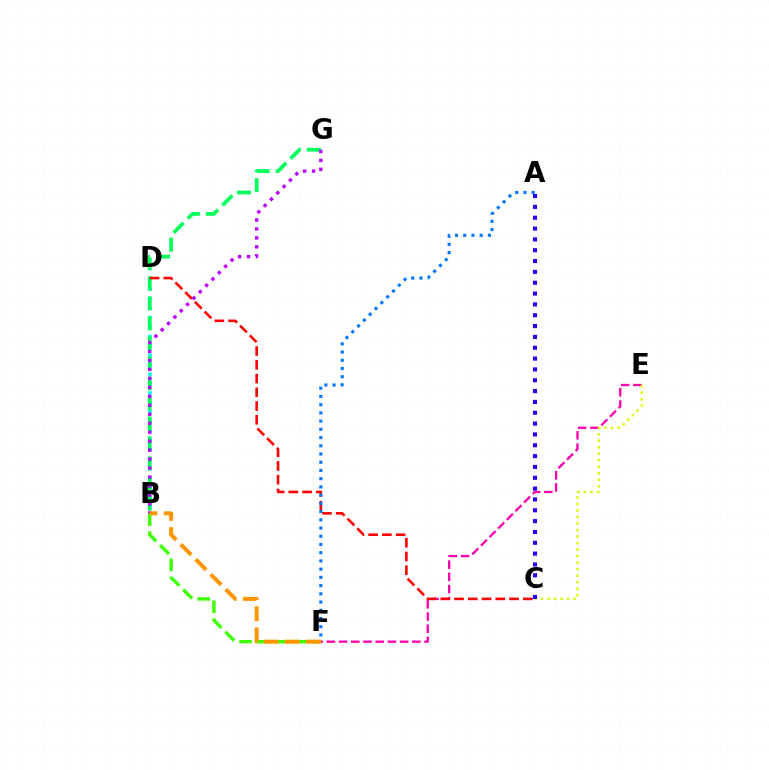{('E', 'F'): [{'color': '#ff00ac', 'line_style': 'dashed', 'thickness': 1.66}], ('B', 'F'): [{'color': '#3dff00', 'line_style': 'dashed', 'thickness': 2.45}, {'color': '#ff9400', 'line_style': 'dashed', 'thickness': 2.88}], ('B', 'D'): [{'color': '#00fff6', 'line_style': 'dotted', 'thickness': 2.57}], ('B', 'G'): [{'color': '#00ff5c', 'line_style': 'dashed', 'thickness': 2.72}, {'color': '#b900ff', 'line_style': 'dotted', 'thickness': 2.44}], ('C', 'D'): [{'color': '#ff0000', 'line_style': 'dashed', 'thickness': 1.87}], ('C', 'E'): [{'color': '#d1ff00', 'line_style': 'dotted', 'thickness': 1.77}], ('A', 'C'): [{'color': '#2500ff', 'line_style': 'dotted', 'thickness': 2.94}], ('A', 'F'): [{'color': '#0074ff', 'line_style': 'dotted', 'thickness': 2.23}]}